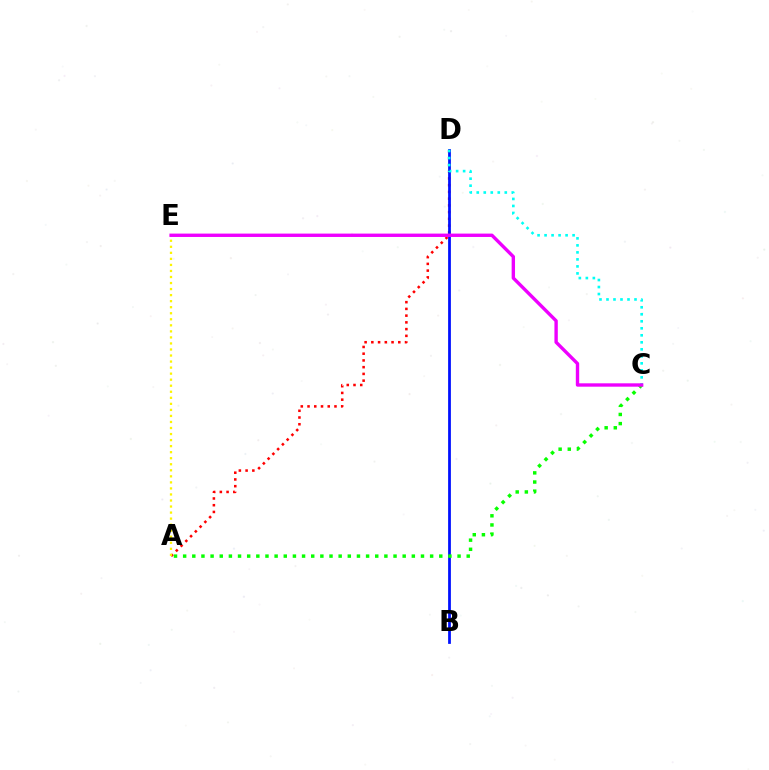{('A', 'D'): [{'color': '#ff0000', 'line_style': 'dotted', 'thickness': 1.83}], ('B', 'D'): [{'color': '#0010ff', 'line_style': 'solid', 'thickness': 1.99}], ('C', 'D'): [{'color': '#00fff6', 'line_style': 'dotted', 'thickness': 1.9}], ('A', 'E'): [{'color': '#fcf500', 'line_style': 'dotted', 'thickness': 1.64}], ('A', 'C'): [{'color': '#08ff00', 'line_style': 'dotted', 'thickness': 2.49}], ('C', 'E'): [{'color': '#ee00ff', 'line_style': 'solid', 'thickness': 2.43}]}